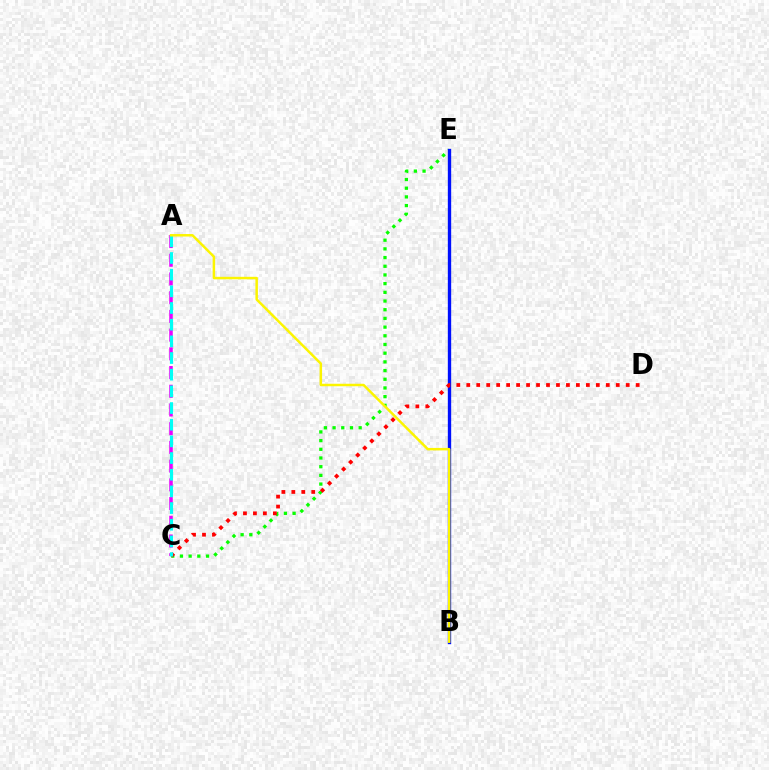{('C', 'E'): [{'color': '#08ff00', 'line_style': 'dotted', 'thickness': 2.36}], ('B', 'E'): [{'color': '#0010ff', 'line_style': 'solid', 'thickness': 2.41}], ('C', 'D'): [{'color': '#ff0000', 'line_style': 'dotted', 'thickness': 2.71}], ('A', 'C'): [{'color': '#ee00ff', 'line_style': 'dashed', 'thickness': 2.54}, {'color': '#00fff6', 'line_style': 'dashed', 'thickness': 2.26}], ('A', 'B'): [{'color': '#fcf500', 'line_style': 'solid', 'thickness': 1.79}]}